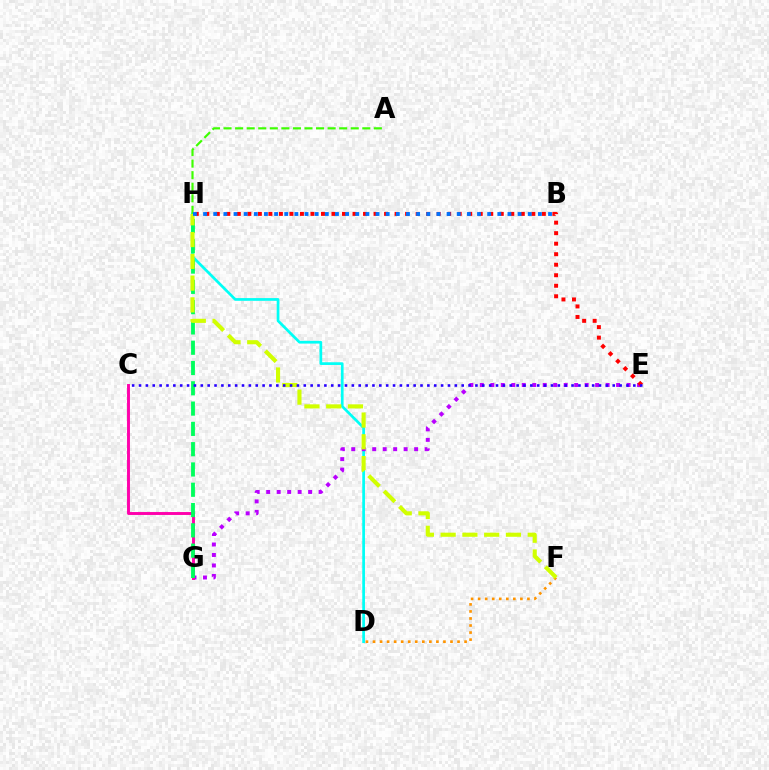{('D', 'H'): [{'color': '#00fff6', 'line_style': 'solid', 'thickness': 1.96}], ('E', 'G'): [{'color': '#b900ff', 'line_style': 'dotted', 'thickness': 2.85}], ('D', 'F'): [{'color': '#ff9400', 'line_style': 'dotted', 'thickness': 1.91}], ('C', 'G'): [{'color': '#ff00ac', 'line_style': 'solid', 'thickness': 2.1}], ('A', 'H'): [{'color': '#3dff00', 'line_style': 'dashed', 'thickness': 1.57}], ('E', 'H'): [{'color': '#ff0000', 'line_style': 'dotted', 'thickness': 2.86}], ('G', 'H'): [{'color': '#00ff5c', 'line_style': 'dashed', 'thickness': 2.76}], ('F', 'H'): [{'color': '#d1ff00', 'line_style': 'dashed', 'thickness': 2.96}], ('C', 'E'): [{'color': '#2500ff', 'line_style': 'dotted', 'thickness': 1.87}], ('B', 'H'): [{'color': '#0074ff', 'line_style': 'dotted', 'thickness': 2.76}]}